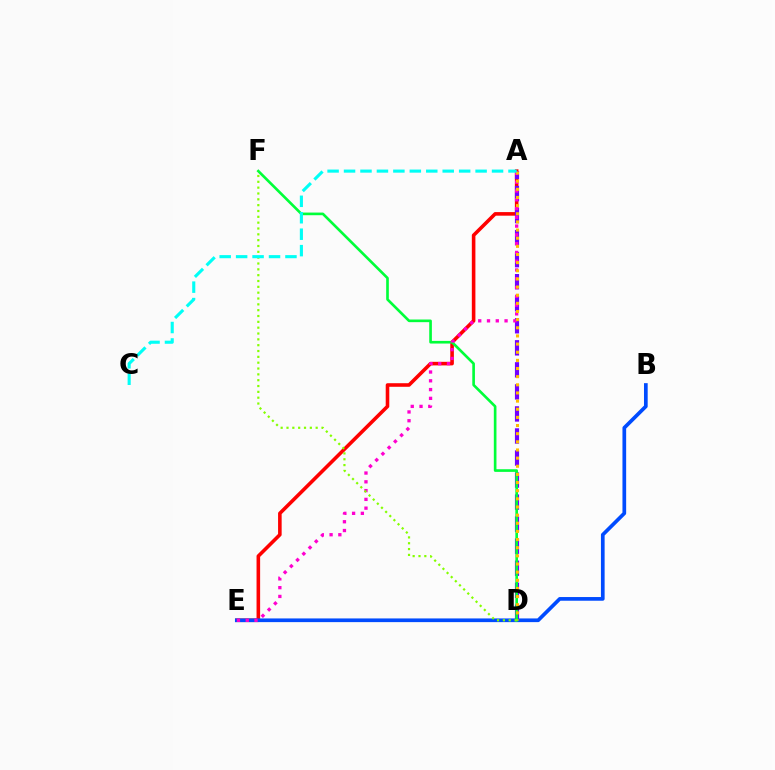{('A', 'E'): [{'color': '#ff0000', 'line_style': 'solid', 'thickness': 2.58}, {'color': '#ff00cf', 'line_style': 'dotted', 'thickness': 2.39}], ('A', 'D'): [{'color': '#7200ff', 'line_style': 'dashed', 'thickness': 2.99}, {'color': '#ffbd00', 'line_style': 'dotted', 'thickness': 2.21}], ('B', 'E'): [{'color': '#004bff', 'line_style': 'solid', 'thickness': 2.66}], ('D', 'F'): [{'color': '#00ff39', 'line_style': 'solid', 'thickness': 1.9}, {'color': '#84ff00', 'line_style': 'dotted', 'thickness': 1.59}], ('A', 'C'): [{'color': '#00fff6', 'line_style': 'dashed', 'thickness': 2.23}]}